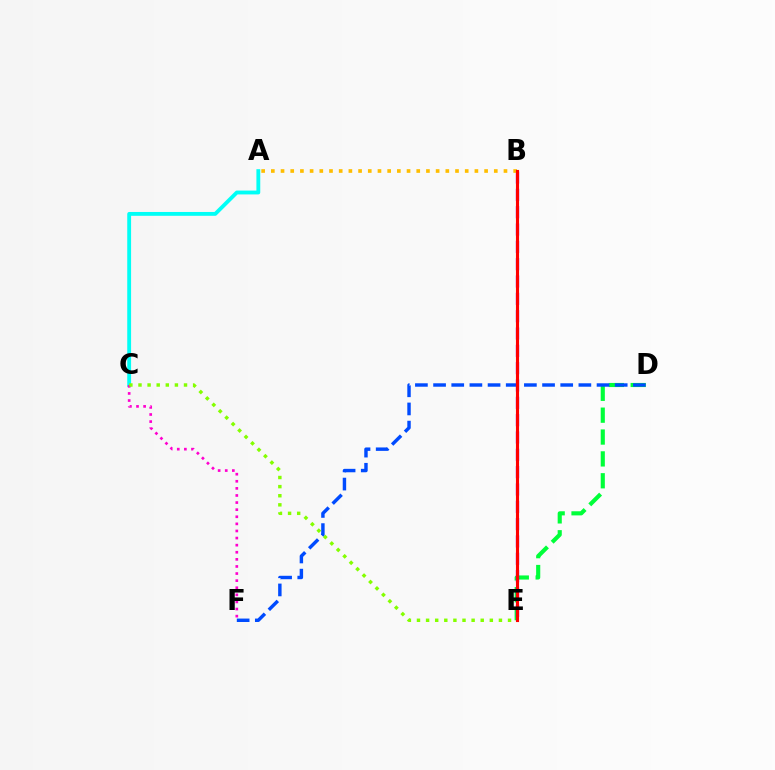{('D', 'E'): [{'color': '#00ff39', 'line_style': 'dashed', 'thickness': 2.97}], ('D', 'F'): [{'color': '#004bff', 'line_style': 'dashed', 'thickness': 2.47}], ('B', 'E'): [{'color': '#7200ff', 'line_style': 'dashed', 'thickness': 2.35}, {'color': '#ff0000', 'line_style': 'solid', 'thickness': 2.23}], ('A', 'B'): [{'color': '#ffbd00', 'line_style': 'dotted', 'thickness': 2.63}], ('A', 'C'): [{'color': '#00fff6', 'line_style': 'solid', 'thickness': 2.77}], ('C', 'F'): [{'color': '#ff00cf', 'line_style': 'dotted', 'thickness': 1.93}], ('C', 'E'): [{'color': '#84ff00', 'line_style': 'dotted', 'thickness': 2.47}]}